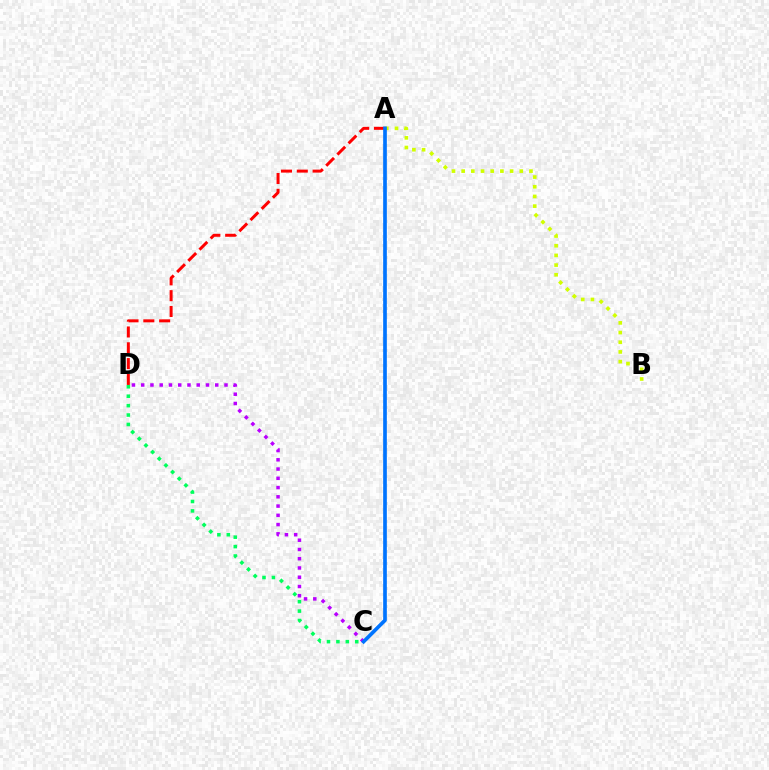{('A', 'B'): [{'color': '#d1ff00', 'line_style': 'dotted', 'thickness': 2.63}], ('C', 'D'): [{'color': '#00ff5c', 'line_style': 'dotted', 'thickness': 2.56}, {'color': '#b900ff', 'line_style': 'dotted', 'thickness': 2.51}], ('A', 'D'): [{'color': '#ff0000', 'line_style': 'dashed', 'thickness': 2.15}], ('A', 'C'): [{'color': '#0074ff', 'line_style': 'solid', 'thickness': 2.64}]}